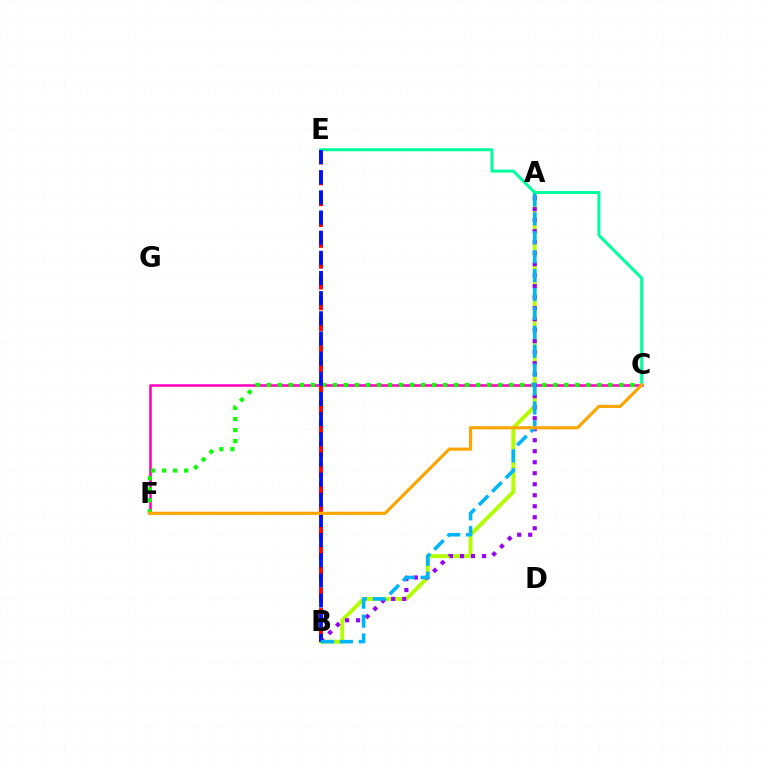{('A', 'B'): [{'color': '#b3ff00', 'line_style': 'solid', 'thickness': 2.82}, {'color': '#9b00ff', 'line_style': 'dotted', 'thickness': 2.99}, {'color': '#00b5ff', 'line_style': 'dashed', 'thickness': 2.57}], ('C', 'F'): [{'color': '#ff00bd', 'line_style': 'solid', 'thickness': 1.84}, {'color': '#08ff00', 'line_style': 'dotted', 'thickness': 2.99}, {'color': '#ffa500', 'line_style': 'solid', 'thickness': 2.27}], ('C', 'E'): [{'color': '#00ff9d', 'line_style': 'solid', 'thickness': 2.16}], ('B', 'E'): [{'color': '#ff0000', 'line_style': 'dashed', 'thickness': 2.83}, {'color': '#0010ff', 'line_style': 'dashed', 'thickness': 2.74}]}